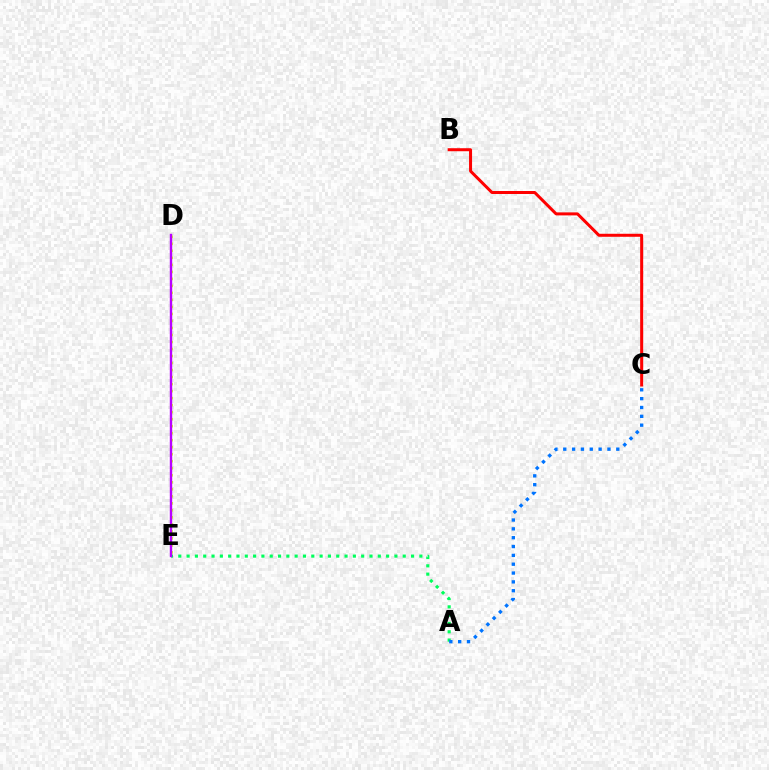{('D', 'E'): [{'color': '#d1ff00', 'line_style': 'dotted', 'thickness': 1.91}, {'color': '#b900ff', 'line_style': 'solid', 'thickness': 1.73}], ('B', 'C'): [{'color': '#ff0000', 'line_style': 'solid', 'thickness': 2.17}], ('A', 'E'): [{'color': '#00ff5c', 'line_style': 'dotted', 'thickness': 2.26}], ('A', 'C'): [{'color': '#0074ff', 'line_style': 'dotted', 'thickness': 2.4}]}